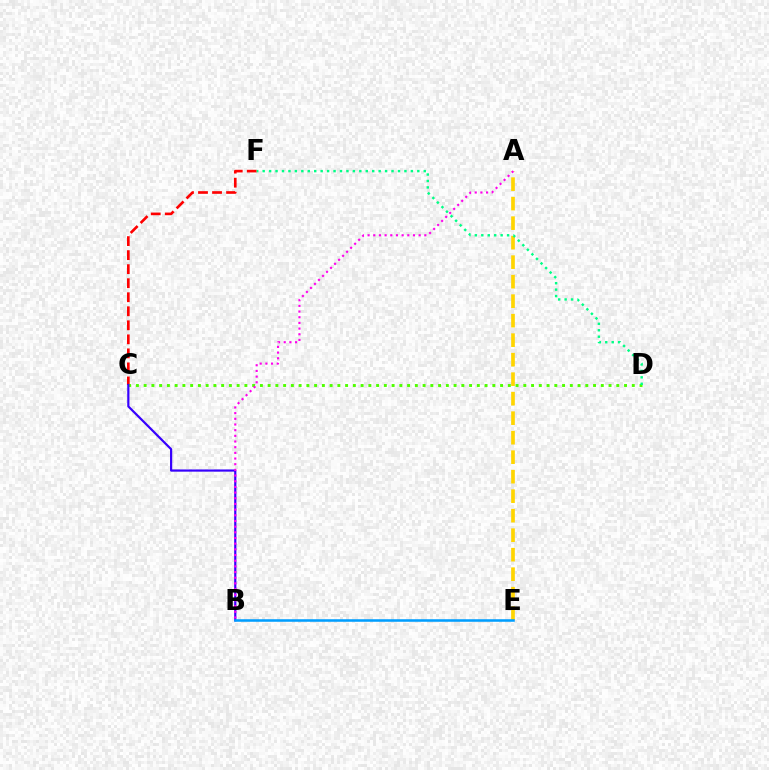{('C', 'F'): [{'color': '#ff0000', 'line_style': 'dashed', 'thickness': 1.91}], ('C', 'D'): [{'color': '#4fff00', 'line_style': 'dotted', 'thickness': 2.11}], ('B', 'C'): [{'color': '#3700ff', 'line_style': 'solid', 'thickness': 1.58}], ('A', 'E'): [{'color': '#ffd500', 'line_style': 'dashed', 'thickness': 2.65}], ('A', 'B'): [{'color': '#ff00ed', 'line_style': 'dotted', 'thickness': 1.54}], ('B', 'E'): [{'color': '#009eff', 'line_style': 'solid', 'thickness': 1.83}], ('D', 'F'): [{'color': '#00ff86', 'line_style': 'dotted', 'thickness': 1.75}]}